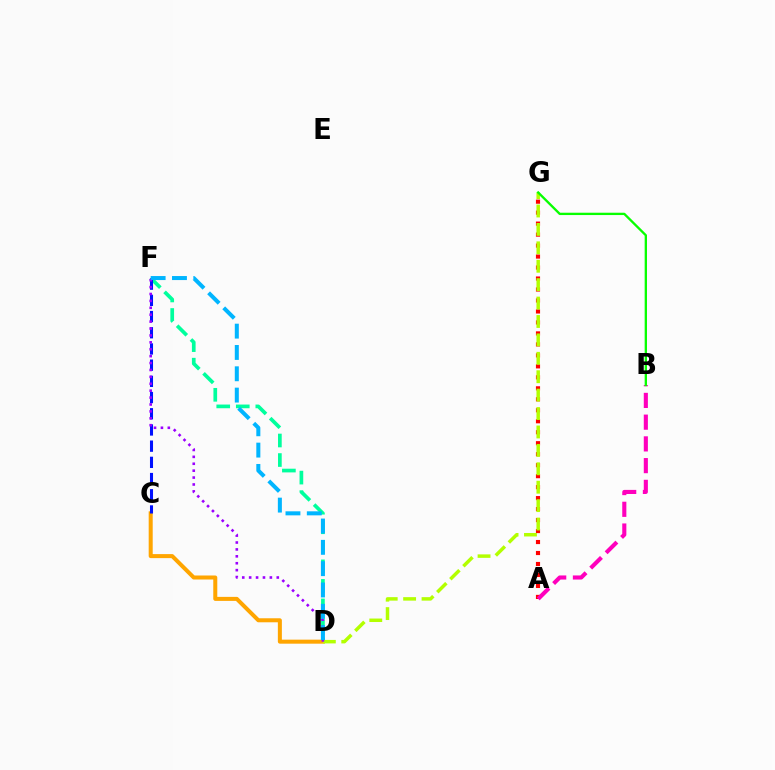{('A', 'G'): [{'color': '#ff0000', 'line_style': 'dotted', 'thickness': 2.98}], ('D', 'F'): [{'color': '#00ff9d', 'line_style': 'dashed', 'thickness': 2.65}, {'color': '#9b00ff', 'line_style': 'dotted', 'thickness': 1.88}, {'color': '#00b5ff', 'line_style': 'dashed', 'thickness': 2.9}], ('C', 'D'): [{'color': '#ffa500', 'line_style': 'solid', 'thickness': 2.89}], ('D', 'G'): [{'color': '#b3ff00', 'line_style': 'dashed', 'thickness': 2.5}], ('C', 'F'): [{'color': '#0010ff', 'line_style': 'dashed', 'thickness': 2.2}], ('A', 'B'): [{'color': '#ff00bd', 'line_style': 'dashed', 'thickness': 2.95}], ('B', 'G'): [{'color': '#08ff00', 'line_style': 'solid', 'thickness': 1.68}]}